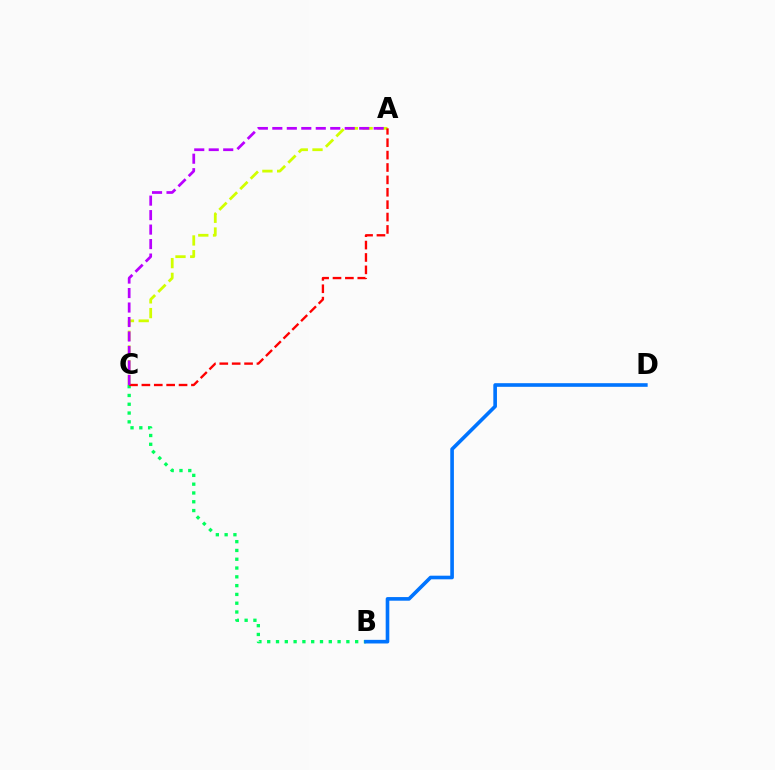{('B', 'C'): [{'color': '#00ff5c', 'line_style': 'dotted', 'thickness': 2.39}], ('A', 'C'): [{'color': '#d1ff00', 'line_style': 'dashed', 'thickness': 2.0}, {'color': '#ff0000', 'line_style': 'dashed', 'thickness': 1.68}, {'color': '#b900ff', 'line_style': 'dashed', 'thickness': 1.97}], ('B', 'D'): [{'color': '#0074ff', 'line_style': 'solid', 'thickness': 2.61}]}